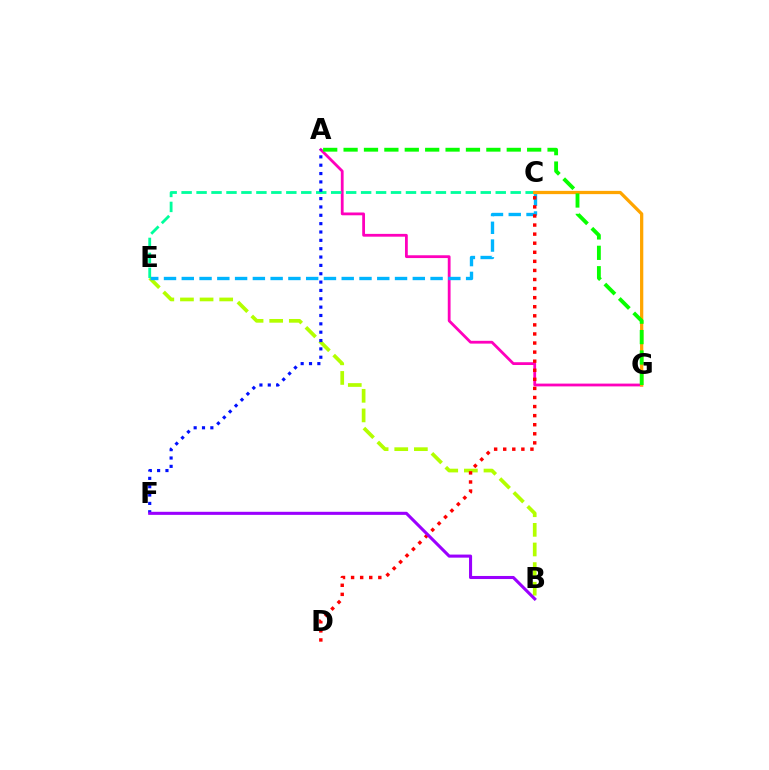{('B', 'E'): [{'color': '#b3ff00', 'line_style': 'dashed', 'thickness': 2.67}], ('A', 'G'): [{'color': '#ff00bd', 'line_style': 'solid', 'thickness': 2.01}, {'color': '#08ff00', 'line_style': 'dashed', 'thickness': 2.77}], ('C', 'E'): [{'color': '#00b5ff', 'line_style': 'dashed', 'thickness': 2.41}, {'color': '#00ff9d', 'line_style': 'dashed', 'thickness': 2.03}], ('C', 'D'): [{'color': '#ff0000', 'line_style': 'dotted', 'thickness': 2.47}], ('A', 'F'): [{'color': '#0010ff', 'line_style': 'dotted', 'thickness': 2.27}], ('C', 'G'): [{'color': '#ffa500', 'line_style': 'solid', 'thickness': 2.35}], ('B', 'F'): [{'color': '#9b00ff', 'line_style': 'solid', 'thickness': 2.21}]}